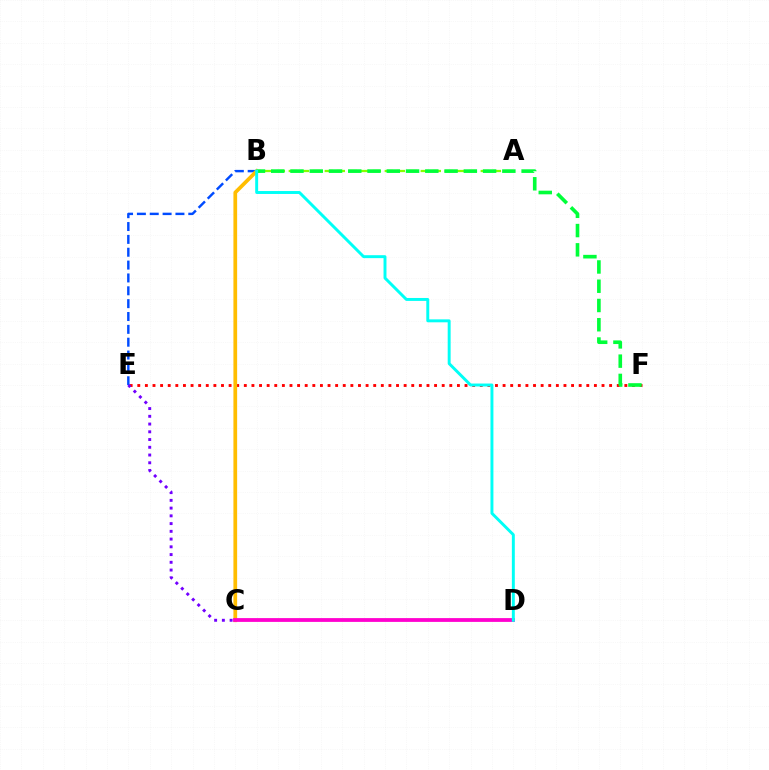{('E', 'F'): [{'color': '#ff0000', 'line_style': 'dotted', 'thickness': 2.07}], ('A', 'B'): [{'color': '#84ff00', 'line_style': 'dashed', 'thickness': 1.63}], ('B', 'E'): [{'color': '#004bff', 'line_style': 'dashed', 'thickness': 1.75}], ('B', 'C'): [{'color': '#ffbd00', 'line_style': 'solid', 'thickness': 2.68}], ('C', 'D'): [{'color': '#ff00cf', 'line_style': 'solid', 'thickness': 2.73}], ('B', 'F'): [{'color': '#00ff39', 'line_style': 'dashed', 'thickness': 2.62}], ('C', 'E'): [{'color': '#7200ff', 'line_style': 'dotted', 'thickness': 2.1}], ('B', 'D'): [{'color': '#00fff6', 'line_style': 'solid', 'thickness': 2.12}]}